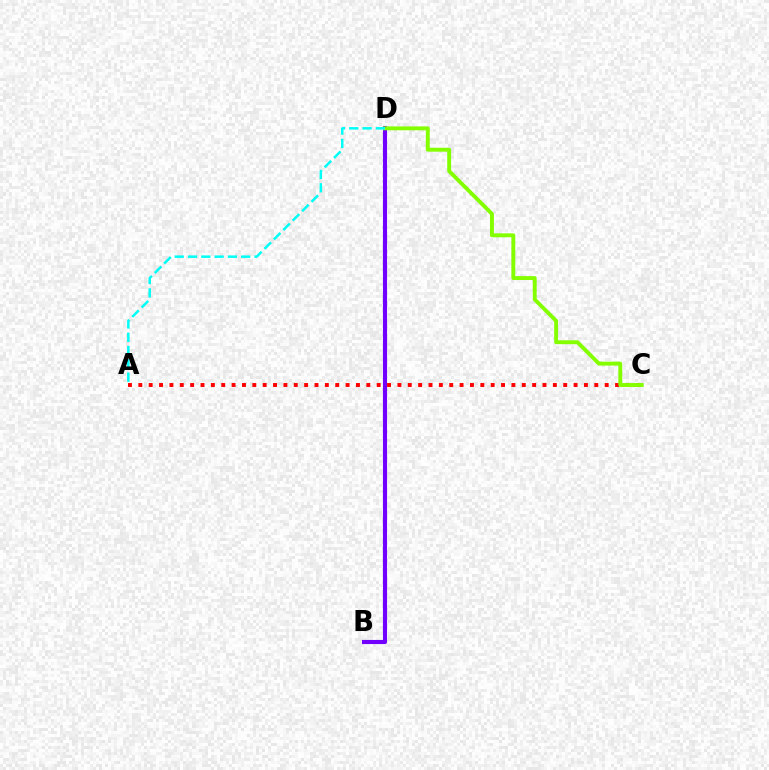{('B', 'D'): [{'color': '#7200ff', 'line_style': 'solid', 'thickness': 2.96}], ('A', 'C'): [{'color': '#ff0000', 'line_style': 'dotted', 'thickness': 2.82}], ('C', 'D'): [{'color': '#84ff00', 'line_style': 'solid', 'thickness': 2.81}], ('A', 'D'): [{'color': '#00fff6', 'line_style': 'dashed', 'thickness': 1.81}]}